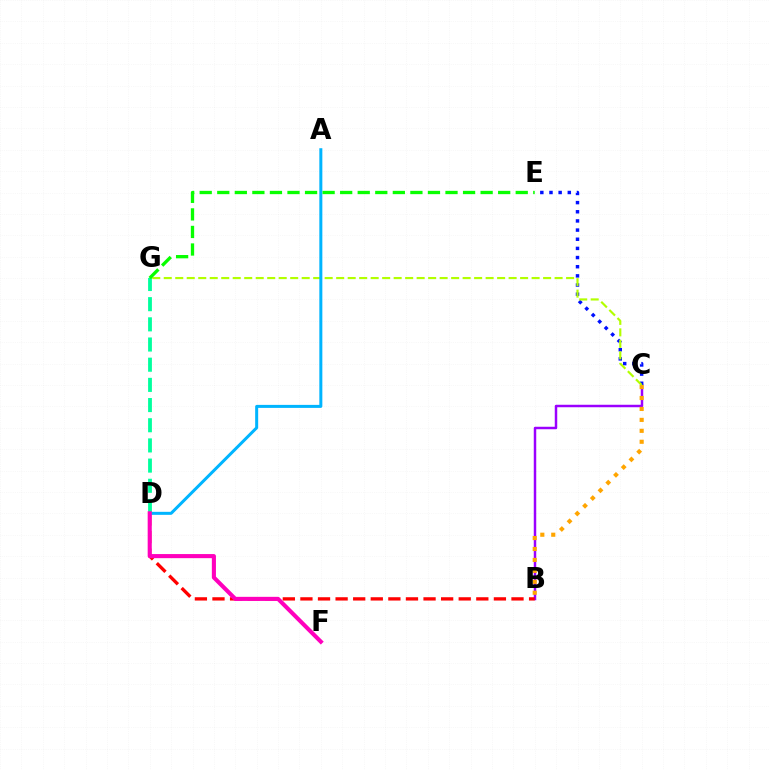{('B', 'C'): [{'color': '#9b00ff', 'line_style': 'solid', 'thickness': 1.78}, {'color': '#ffa500', 'line_style': 'dotted', 'thickness': 2.97}], ('D', 'G'): [{'color': '#00ff9d', 'line_style': 'dashed', 'thickness': 2.74}], ('B', 'D'): [{'color': '#ff0000', 'line_style': 'dashed', 'thickness': 2.39}], ('C', 'E'): [{'color': '#0010ff', 'line_style': 'dotted', 'thickness': 2.49}], ('C', 'G'): [{'color': '#b3ff00', 'line_style': 'dashed', 'thickness': 1.56}], ('A', 'D'): [{'color': '#00b5ff', 'line_style': 'solid', 'thickness': 2.17}], ('E', 'G'): [{'color': '#08ff00', 'line_style': 'dashed', 'thickness': 2.39}], ('D', 'F'): [{'color': '#ff00bd', 'line_style': 'solid', 'thickness': 2.95}]}